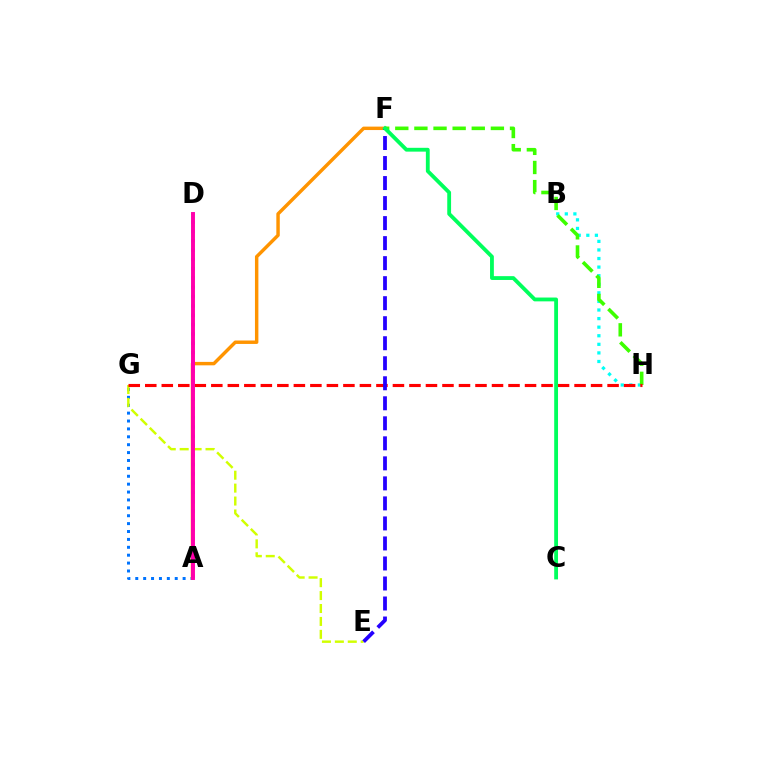{('A', 'G'): [{'color': '#0074ff', 'line_style': 'dotted', 'thickness': 2.14}], ('A', 'F'): [{'color': '#ff9400', 'line_style': 'solid', 'thickness': 2.47}], ('B', 'H'): [{'color': '#00fff6', 'line_style': 'dotted', 'thickness': 2.33}], ('F', 'H'): [{'color': '#3dff00', 'line_style': 'dashed', 'thickness': 2.6}], ('A', 'D'): [{'color': '#b900ff', 'line_style': 'dotted', 'thickness': 2.53}, {'color': '#ff00ac', 'line_style': 'solid', 'thickness': 2.82}], ('E', 'G'): [{'color': '#d1ff00', 'line_style': 'dashed', 'thickness': 1.76}], ('G', 'H'): [{'color': '#ff0000', 'line_style': 'dashed', 'thickness': 2.24}], ('E', 'F'): [{'color': '#2500ff', 'line_style': 'dashed', 'thickness': 2.72}], ('C', 'F'): [{'color': '#00ff5c', 'line_style': 'solid', 'thickness': 2.75}]}